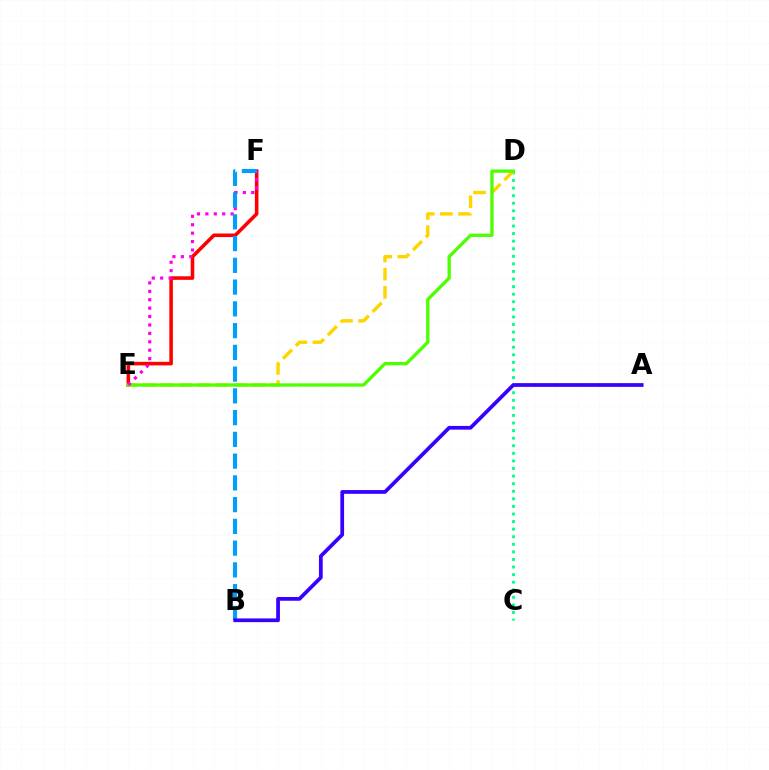{('E', 'F'): [{'color': '#ff0000', 'line_style': 'solid', 'thickness': 2.57}, {'color': '#ff00ed', 'line_style': 'dotted', 'thickness': 2.29}], ('C', 'D'): [{'color': '#00ff86', 'line_style': 'dotted', 'thickness': 2.06}], ('D', 'E'): [{'color': '#ffd500', 'line_style': 'dashed', 'thickness': 2.47}, {'color': '#4fff00', 'line_style': 'solid', 'thickness': 2.39}], ('B', 'F'): [{'color': '#009eff', 'line_style': 'dashed', 'thickness': 2.96}], ('A', 'B'): [{'color': '#3700ff', 'line_style': 'solid', 'thickness': 2.69}]}